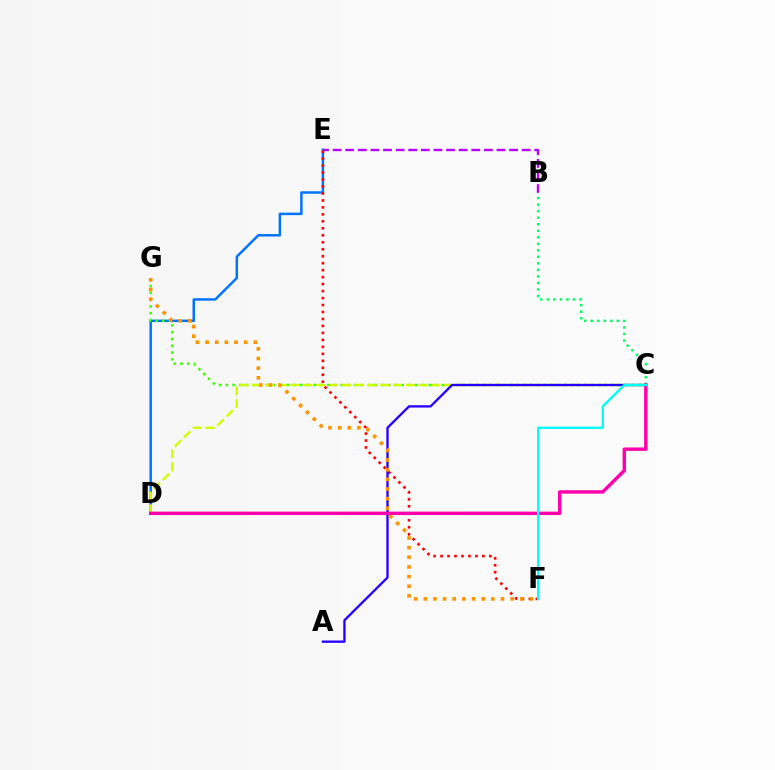{('D', 'E'): [{'color': '#0074ff', 'line_style': 'solid', 'thickness': 1.79}], ('C', 'G'): [{'color': '#3dff00', 'line_style': 'dotted', 'thickness': 1.84}], ('B', 'E'): [{'color': '#b900ff', 'line_style': 'dashed', 'thickness': 1.71}], ('C', 'D'): [{'color': '#d1ff00', 'line_style': 'dashed', 'thickness': 1.74}, {'color': '#ff00ac', 'line_style': 'solid', 'thickness': 2.47}], ('E', 'F'): [{'color': '#ff0000', 'line_style': 'dotted', 'thickness': 1.89}], ('A', 'C'): [{'color': '#2500ff', 'line_style': 'solid', 'thickness': 1.68}], ('B', 'C'): [{'color': '#00ff5c', 'line_style': 'dotted', 'thickness': 1.77}], ('F', 'G'): [{'color': '#ff9400', 'line_style': 'dotted', 'thickness': 2.62}], ('C', 'F'): [{'color': '#00fff6', 'line_style': 'solid', 'thickness': 1.68}]}